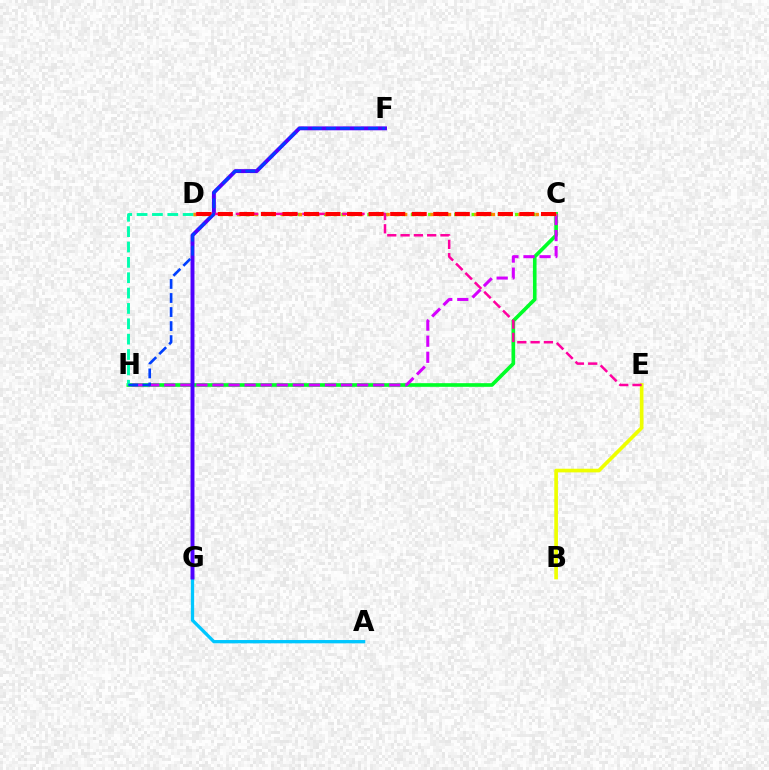{('C', 'D'): [{'color': '#66ff00', 'line_style': 'dotted', 'thickness': 2.36}, {'color': '#ff8800', 'line_style': 'dotted', 'thickness': 2.38}, {'color': '#ff0000', 'line_style': 'dashed', 'thickness': 2.93}], ('A', 'G'): [{'color': '#00c7ff', 'line_style': 'solid', 'thickness': 2.37}], ('C', 'H'): [{'color': '#00ff27', 'line_style': 'solid', 'thickness': 2.63}, {'color': '#d600ff', 'line_style': 'dashed', 'thickness': 2.18}], ('B', 'E'): [{'color': '#eeff00', 'line_style': 'solid', 'thickness': 2.64}], ('D', 'H'): [{'color': '#00ffaf', 'line_style': 'dashed', 'thickness': 2.09}], ('F', 'G'): [{'color': '#4f00ff', 'line_style': 'solid', 'thickness': 2.82}], ('D', 'E'): [{'color': '#ff00a0', 'line_style': 'dashed', 'thickness': 1.81}], ('F', 'H'): [{'color': '#003fff', 'line_style': 'dashed', 'thickness': 1.91}]}